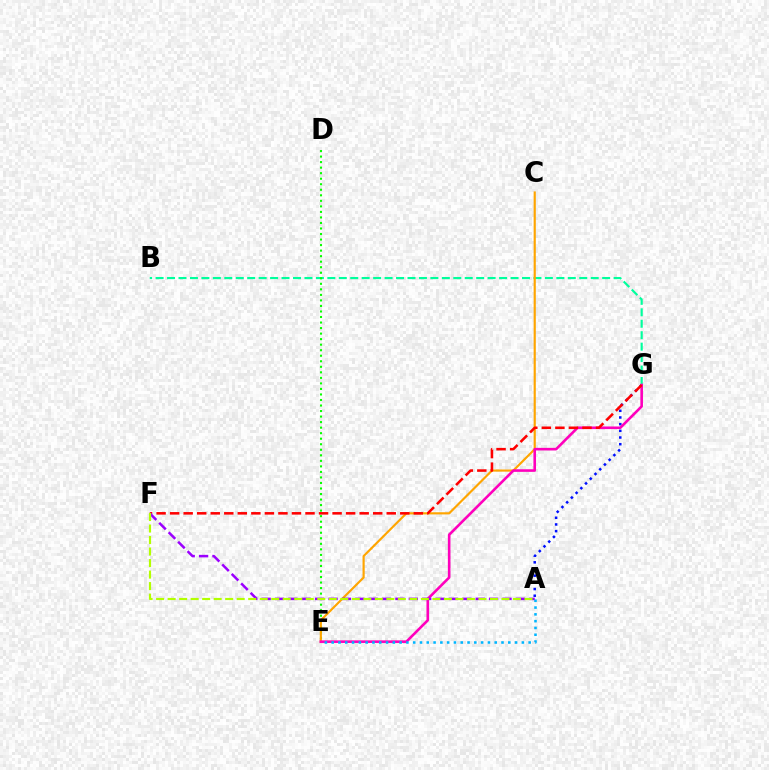{('B', 'G'): [{'color': '#00ff9d', 'line_style': 'dashed', 'thickness': 1.56}], ('A', 'G'): [{'color': '#0010ff', 'line_style': 'dotted', 'thickness': 1.81}], ('D', 'E'): [{'color': '#08ff00', 'line_style': 'dotted', 'thickness': 1.5}], ('C', 'E'): [{'color': '#ffa500', 'line_style': 'solid', 'thickness': 1.56}], ('E', 'G'): [{'color': '#ff00bd', 'line_style': 'solid', 'thickness': 1.88}], ('F', 'G'): [{'color': '#ff0000', 'line_style': 'dashed', 'thickness': 1.84}], ('A', 'E'): [{'color': '#00b5ff', 'line_style': 'dotted', 'thickness': 1.85}], ('A', 'F'): [{'color': '#9b00ff', 'line_style': 'dashed', 'thickness': 1.82}, {'color': '#b3ff00', 'line_style': 'dashed', 'thickness': 1.56}]}